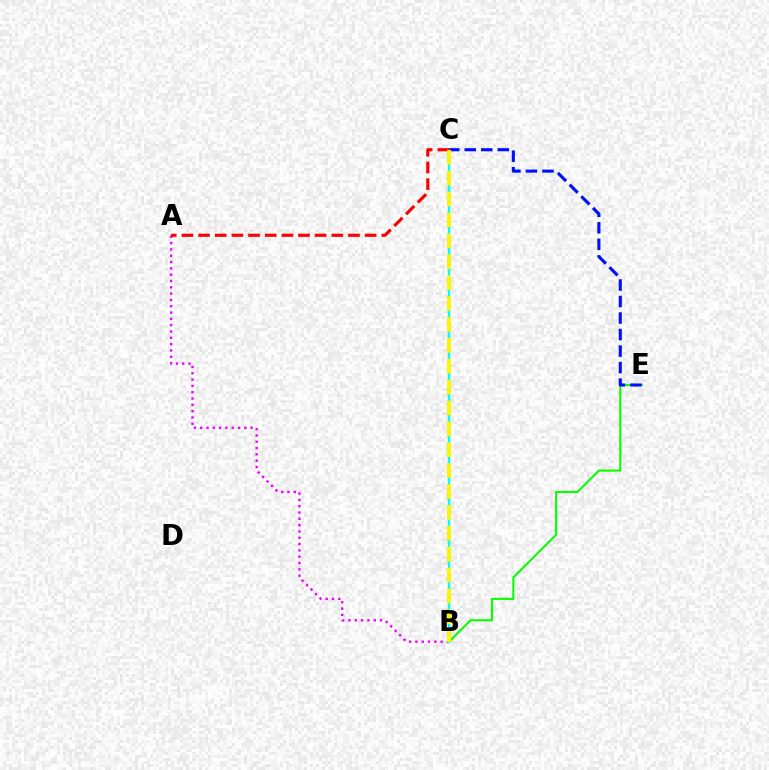{('A', 'B'): [{'color': '#ee00ff', 'line_style': 'dotted', 'thickness': 1.72}], ('B', 'E'): [{'color': '#08ff00', 'line_style': 'solid', 'thickness': 1.5}], ('B', 'C'): [{'color': '#00fff6', 'line_style': 'solid', 'thickness': 1.77}, {'color': '#fcf500', 'line_style': 'dashed', 'thickness': 2.84}], ('C', 'E'): [{'color': '#0010ff', 'line_style': 'dashed', 'thickness': 2.24}], ('A', 'C'): [{'color': '#ff0000', 'line_style': 'dashed', 'thickness': 2.26}]}